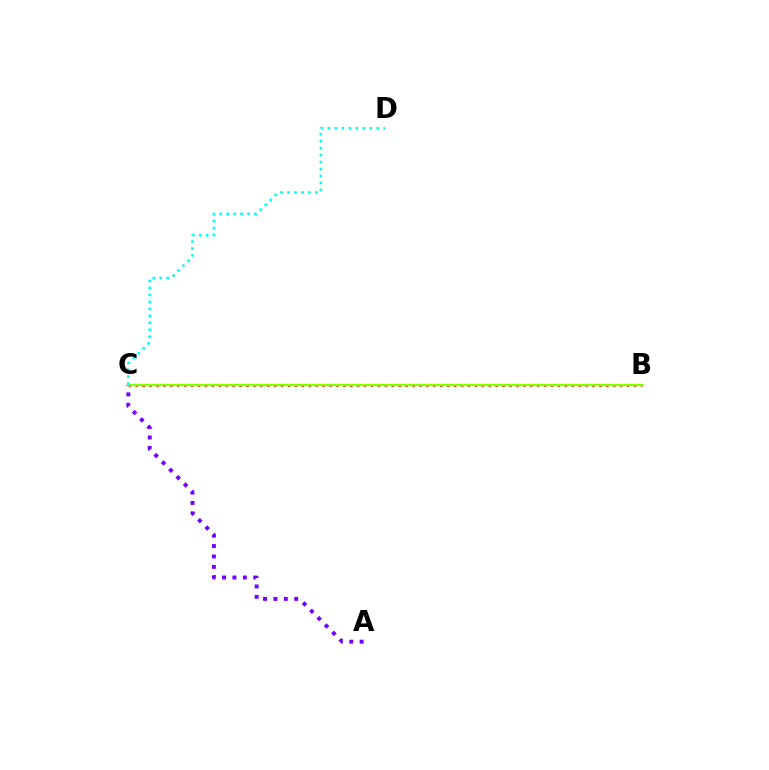{('B', 'C'): [{'color': '#ff0000', 'line_style': 'dotted', 'thickness': 1.88}, {'color': '#84ff00', 'line_style': 'solid', 'thickness': 1.66}], ('A', 'C'): [{'color': '#7200ff', 'line_style': 'dotted', 'thickness': 2.82}], ('C', 'D'): [{'color': '#00fff6', 'line_style': 'dotted', 'thickness': 1.89}]}